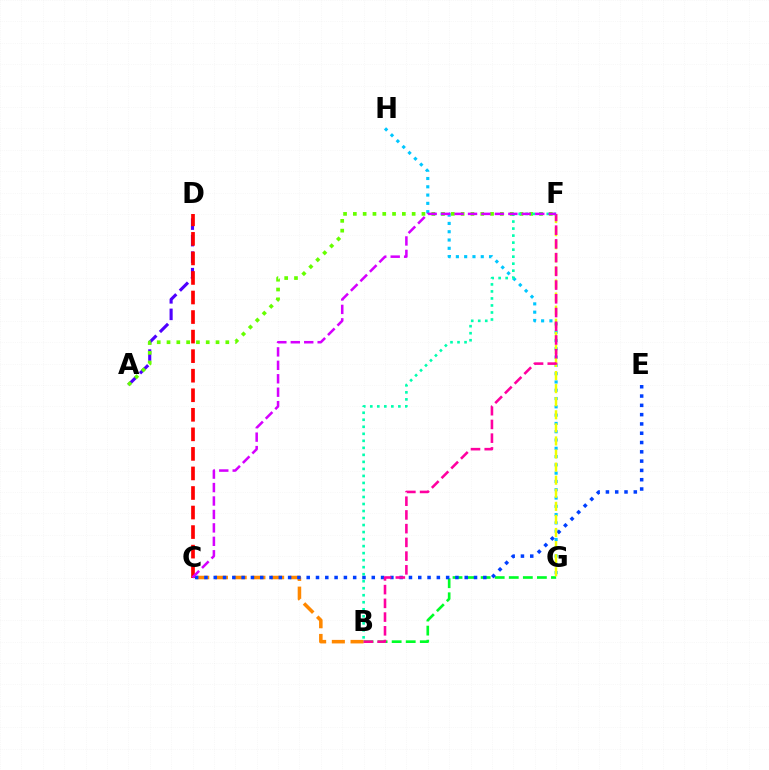{('G', 'H'): [{'color': '#00c7ff', 'line_style': 'dotted', 'thickness': 2.25}], ('B', 'G'): [{'color': '#00ff27', 'line_style': 'dashed', 'thickness': 1.91}], ('B', 'C'): [{'color': '#ff8800', 'line_style': 'dashed', 'thickness': 2.54}], ('C', 'E'): [{'color': '#003fff', 'line_style': 'dotted', 'thickness': 2.53}], ('A', 'D'): [{'color': '#4f00ff', 'line_style': 'dashed', 'thickness': 2.24}], ('A', 'F'): [{'color': '#66ff00', 'line_style': 'dotted', 'thickness': 2.66}], ('C', 'D'): [{'color': '#ff0000', 'line_style': 'dashed', 'thickness': 2.66}], ('F', 'G'): [{'color': '#eeff00', 'line_style': 'dashed', 'thickness': 1.78}], ('B', 'F'): [{'color': '#ff00a0', 'line_style': 'dashed', 'thickness': 1.86}, {'color': '#00ffaf', 'line_style': 'dotted', 'thickness': 1.91}], ('C', 'F'): [{'color': '#d600ff', 'line_style': 'dashed', 'thickness': 1.83}]}